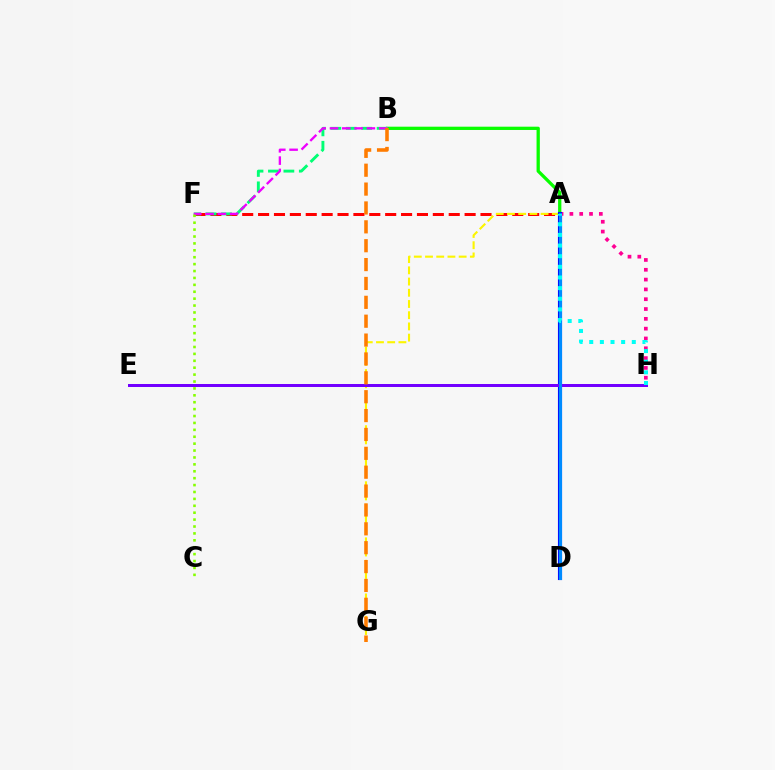{('A', 'H'): [{'color': '#ff0094', 'line_style': 'dotted', 'thickness': 2.67}, {'color': '#00fff6', 'line_style': 'dotted', 'thickness': 2.89}], ('A', 'B'): [{'color': '#08ff00', 'line_style': 'solid', 'thickness': 2.36}], ('A', 'F'): [{'color': '#ff0000', 'line_style': 'dashed', 'thickness': 2.16}], ('A', 'G'): [{'color': '#fcf500', 'line_style': 'dashed', 'thickness': 1.52}], ('A', 'D'): [{'color': '#0010ff', 'line_style': 'solid', 'thickness': 2.96}, {'color': '#008cff', 'line_style': 'solid', 'thickness': 2.2}], ('E', 'H'): [{'color': '#7200ff', 'line_style': 'solid', 'thickness': 2.16}], ('B', 'F'): [{'color': '#00ff74', 'line_style': 'dashed', 'thickness': 2.1}, {'color': '#ee00ff', 'line_style': 'dashed', 'thickness': 1.67}], ('B', 'G'): [{'color': '#ff7c00', 'line_style': 'dashed', 'thickness': 2.56}], ('C', 'F'): [{'color': '#84ff00', 'line_style': 'dotted', 'thickness': 1.88}]}